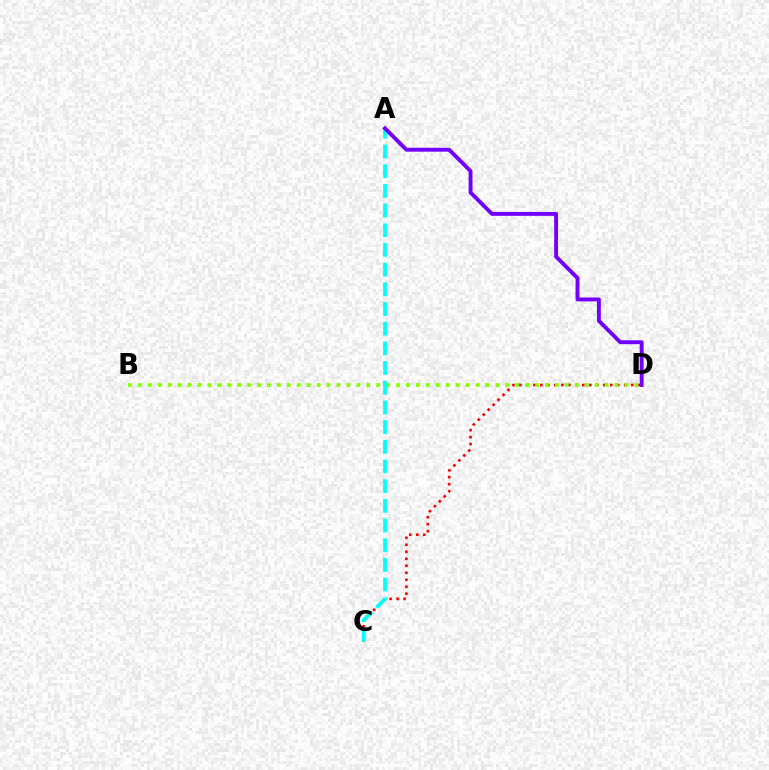{('C', 'D'): [{'color': '#ff0000', 'line_style': 'dotted', 'thickness': 1.9}], ('B', 'D'): [{'color': '#84ff00', 'line_style': 'dotted', 'thickness': 2.7}], ('A', 'C'): [{'color': '#00fff6', 'line_style': 'dashed', 'thickness': 2.67}], ('A', 'D'): [{'color': '#7200ff', 'line_style': 'solid', 'thickness': 2.81}]}